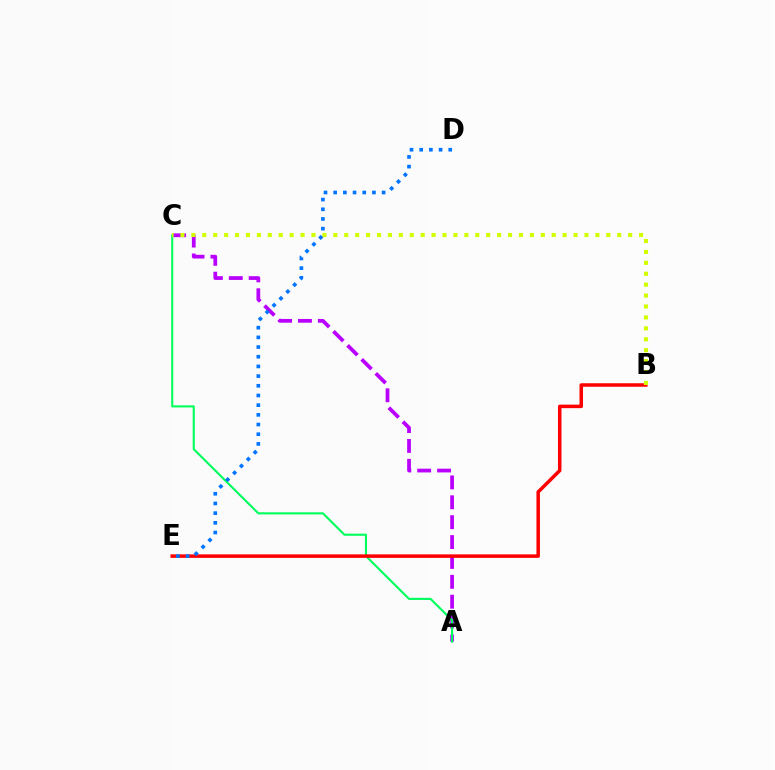{('A', 'C'): [{'color': '#b900ff', 'line_style': 'dashed', 'thickness': 2.7}, {'color': '#00ff5c', 'line_style': 'solid', 'thickness': 1.52}], ('B', 'E'): [{'color': '#ff0000', 'line_style': 'solid', 'thickness': 2.52}], ('B', 'C'): [{'color': '#d1ff00', 'line_style': 'dotted', 'thickness': 2.97}], ('D', 'E'): [{'color': '#0074ff', 'line_style': 'dotted', 'thickness': 2.63}]}